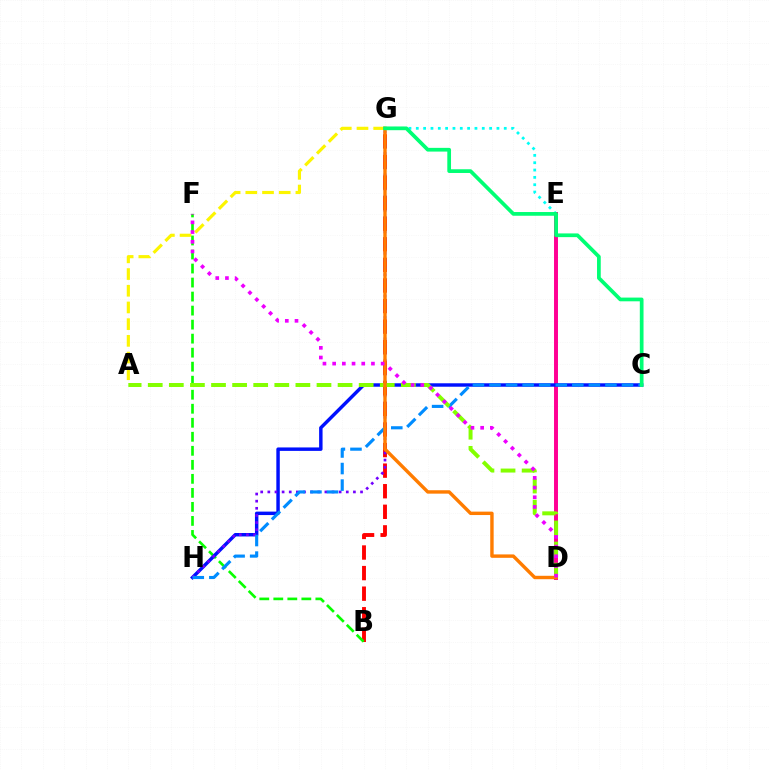{('A', 'G'): [{'color': '#fcf500', 'line_style': 'dashed', 'thickness': 2.27}], ('E', 'G'): [{'color': '#00fff6', 'line_style': 'dotted', 'thickness': 1.99}], ('B', 'G'): [{'color': '#ff0000', 'line_style': 'dashed', 'thickness': 2.8}], ('D', 'E'): [{'color': '#ff0094', 'line_style': 'solid', 'thickness': 2.85}], ('B', 'F'): [{'color': '#08ff00', 'line_style': 'dashed', 'thickness': 1.9}], ('C', 'H'): [{'color': '#0010ff', 'line_style': 'solid', 'thickness': 2.48}, {'color': '#008cff', 'line_style': 'dashed', 'thickness': 2.25}], ('G', 'H'): [{'color': '#7200ff', 'line_style': 'dotted', 'thickness': 1.94}], ('A', 'D'): [{'color': '#84ff00', 'line_style': 'dashed', 'thickness': 2.87}], ('D', 'G'): [{'color': '#ff7c00', 'line_style': 'solid', 'thickness': 2.46}], ('D', 'F'): [{'color': '#ee00ff', 'line_style': 'dotted', 'thickness': 2.64}], ('C', 'G'): [{'color': '#00ff74', 'line_style': 'solid', 'thickness': 2.68}]}